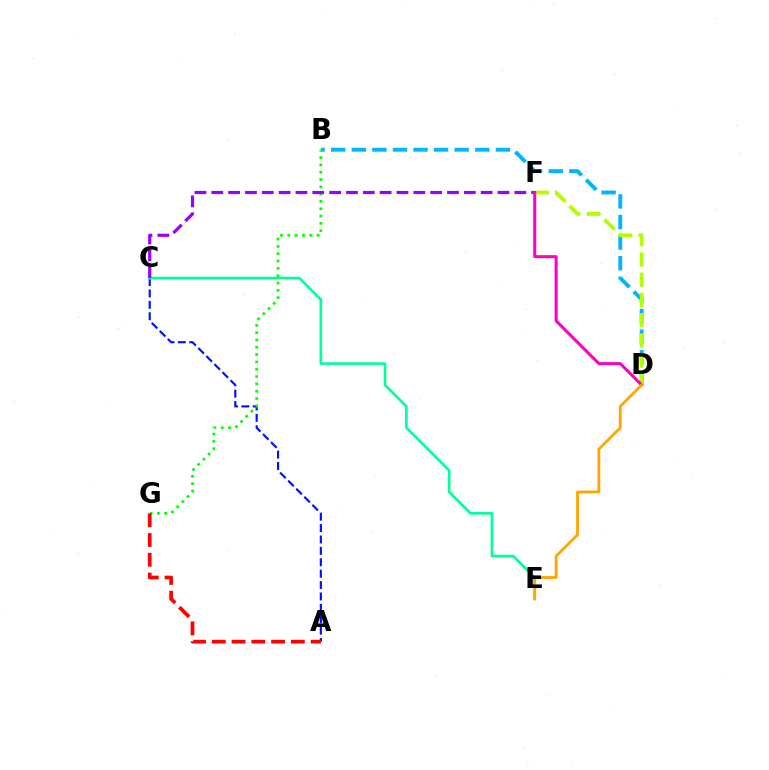{('A', 'C'): [{'color': '#0010ff', 'line_style': 'dashed', 'thickness': 1.55}], ('C', 'E'): [{'color': '#00ff9d', 'line_style': 'solid', 'thickness': 1.91}], ('B', 'D'): [{'color': '#00b5ff', 'line_style': 'dashed', 'thickness': 2.8}], ('B', 'G'): [{'color': '#08ff00', 'line_style': 'dotted', 'thickness': 1.99}], ('D', 'F'): [{'color': '#b3ff00', 'line_style': 'dashed', 'thickness': 2.75}, {'color': '#ff00bd', 'line_style': 'solid', 'thickness': 2.18}], ('C', 'F'): [{'color': '#9b00ff', 'line_style': 'dashed', 'thickness': 2.29}], ('A', 'G'): [{'color': '#ff0000', 'line_style': 'dashed', 'thickness': 2.69}], ('D', 'E'): [{'color': '#ffa500', 'line_style': 'solid', 'thickness': 2.01}]}